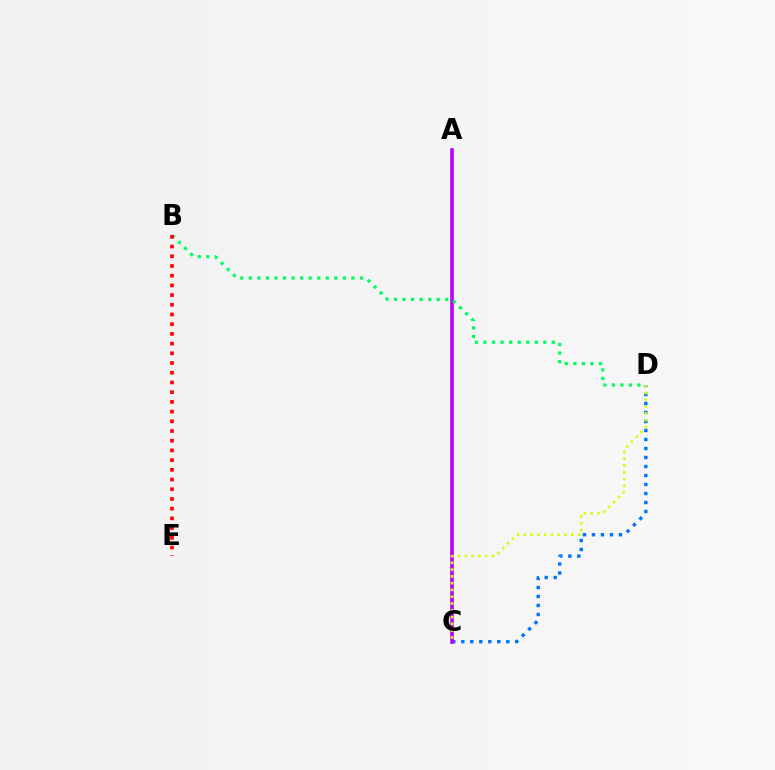{('C', 'D'): [{'color': '#0074ff', 'line_style': 'dotted', 'thickness': 2.45}, {'color': '#d1ff00', 'line_style': 'dotted', 'thickness': 1.84}], ('A', 'C'): [{'color': '#b900ff', 'line_style': 'solid', 'thickness': 2.59}], ('B', 'D'): [{'color': '#00ff5c', 'line_style': 'dotted', 'thickness': 2.32}], ('B', 'E'): [{'color': '#ff0000', 'line_style': 'dotted', 'thickness': 2.64}]}